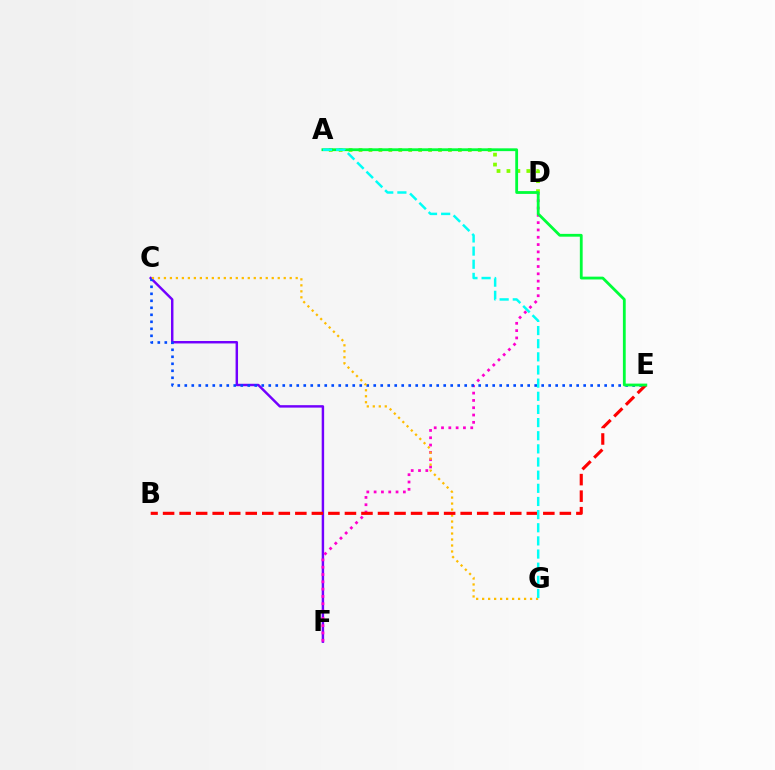{('C', 'F'): [{'color': '#7200ff', 'line_style': 'solid', 'thickness': 1.77}], ('D', 'F'): [{'color': '#ff00cf', 'line_style': 'dotted', 'thickness': 1.99}], ('C', 'E'): [{'color': '#004bff', 'line_style': 'dotted', 'thickness': 1.9}], ('A', 'D'): [{'color': '#84ff00', 'line_style': 'dotted', 'thickness': 2.7}], ('C', 'G'): [{'color': '#ffbd00', 'line_style': 'dotted', 'thickness': 1.63}], ('B', 'E'): [{'color': '#ff0000', 'line_style': 'dashed', 'thickness': 2.25}], ('A', 'E'): [{'color': '#00ff39', 'line_style': 'solid', 'thickness': 2.02}], ('A', 'G'): [{'color': '#00fff6', 'line_style': 'dashed', 'thickness': 1.79}]}